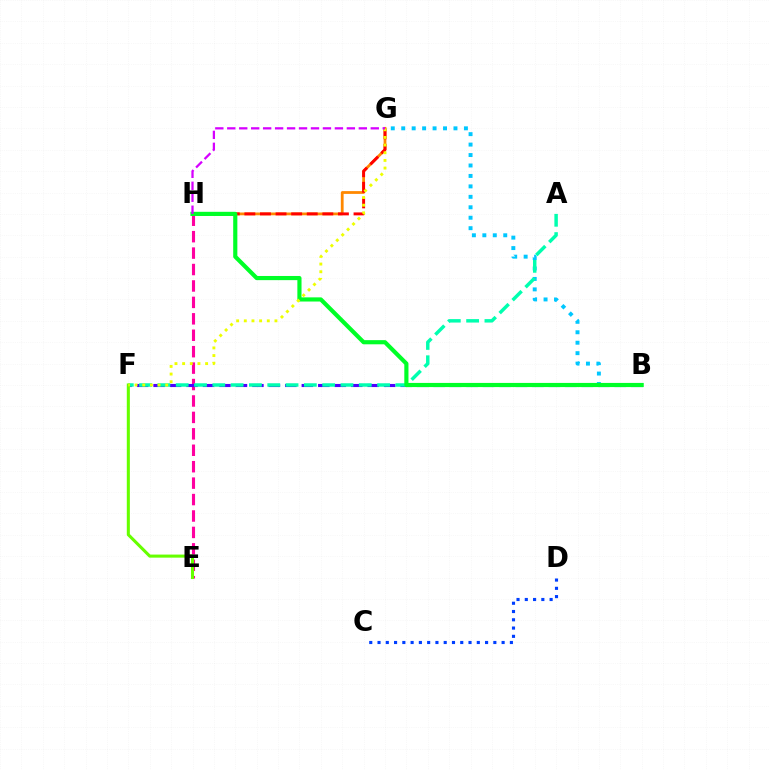{('B', 'G'): [{'color': '#00c7ff', 'line_style': 'dotted', 'thickness': 2.84}], ('E', 'H'): [{'color': '#ff00a0', 'line_style': 'dashed', 'thickness': 2.23}], ('B', 'F'): [{'color': '#4f00ff', 'line_style': 'dashed', 'thickness': 2.24}], ('G', 'H'): [{'color': '#ff8800', 'line_style': 'solid', 'thickness': 2.0}, {'color': '#ff0000', 'line_style': 'dashed', 'thickness': 2.12}, {'color': '#d600ff', 'line_style': 'dashed', 'thickness': 1.62}], ('A', 'F'): [{'color': '#00ffaf', 'line_style': 'dashed', 'thickness': 2.49}], ('B', 'H'): [{'color': '#00ff27', 'line_style': 'solid', 'thickness': 2.99}], ('C', 'D'): [{'color': '#003fff', 'line_style': 'dotted', 'thickness': 2.25}], ('E', 'F'): [{'color': '#66ff00', 'line_style': 'solid', 'thickness': 2.21}], ('F', 'G'): [{'color': '#eeff00', 'line_style': 'dotted', 'thickness': 2.08}]}